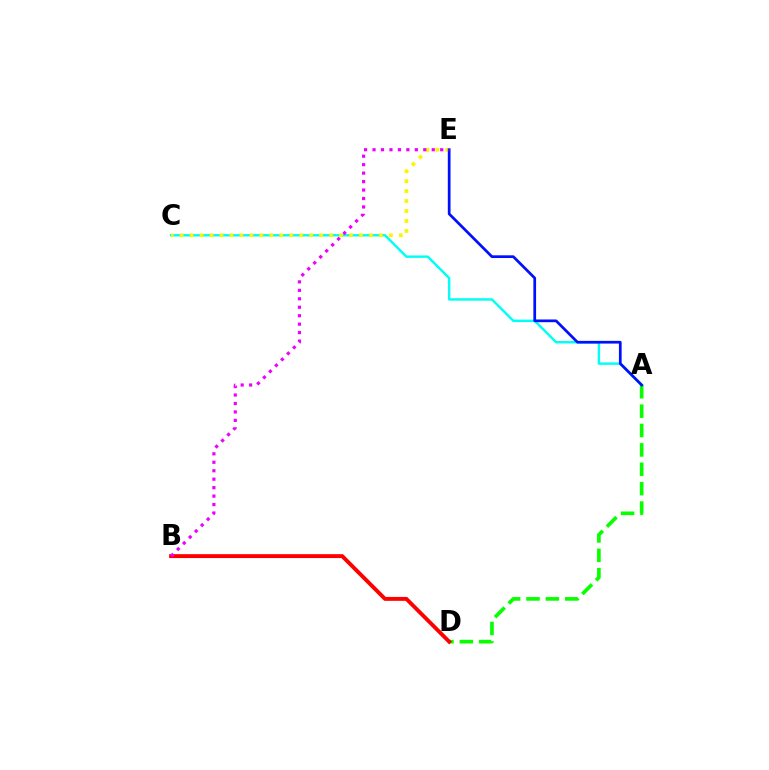{('A', 'D'): [{'color': '#08ff00', 'line_style': 'dashed', 'thickness': 2.63}], ('A', 'C'): [{'color': '#00fff6', 'line_style': 'solid', 'thickness': 1.75}], ('B', 'D'): [{'color': '#ff0000', 'line_style': 'solid', 'thickness': 2.81}], ('C', 'E'): [{'color': '#fcf500', 'line_style': 'dotted', 'thickness': 2.71}], ('A', 'E'): [{'color': '#0010ff', 'line_style': 'solid', 'thickness': 1.96}], ('B', 'E'): [{'color': '#ee00ff', 'line_style': 'dotted', 'thickness': 2.3}]}